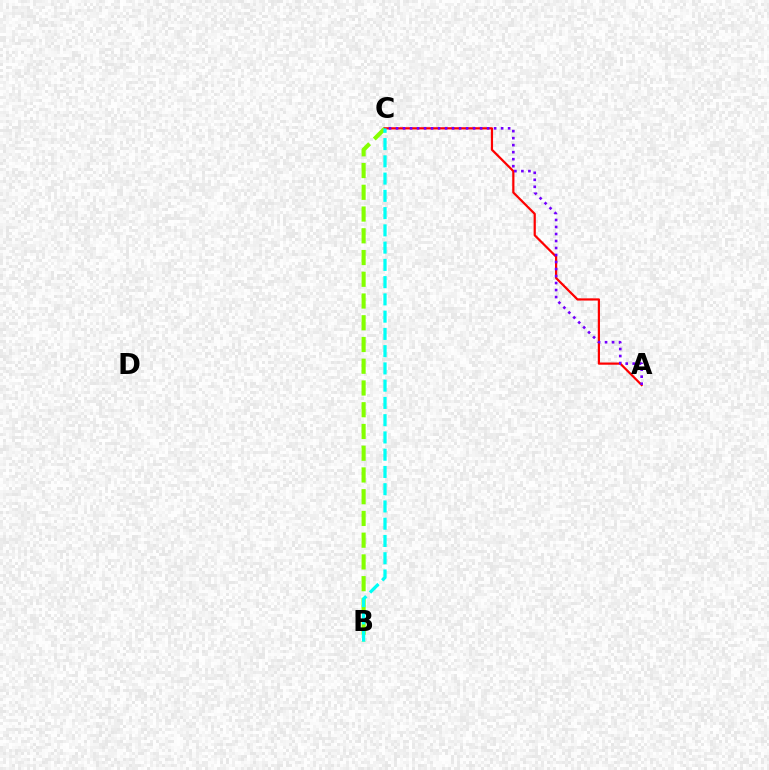{('B', 'C'): [{'color': '#84ff00', 'line_style': 'dashed', 'thickness': 2.95}, {'color': '#00fff6', 'line_style': 'dashed', 'thickness': 2.34}], ('A', 'C'): [{'color': '#ff0000', 'line_style': 'solid', 'thickness': 1.6}, {'color': '#7200ff', 'line_style': 'dotted', 'thickness': 1.9}]}